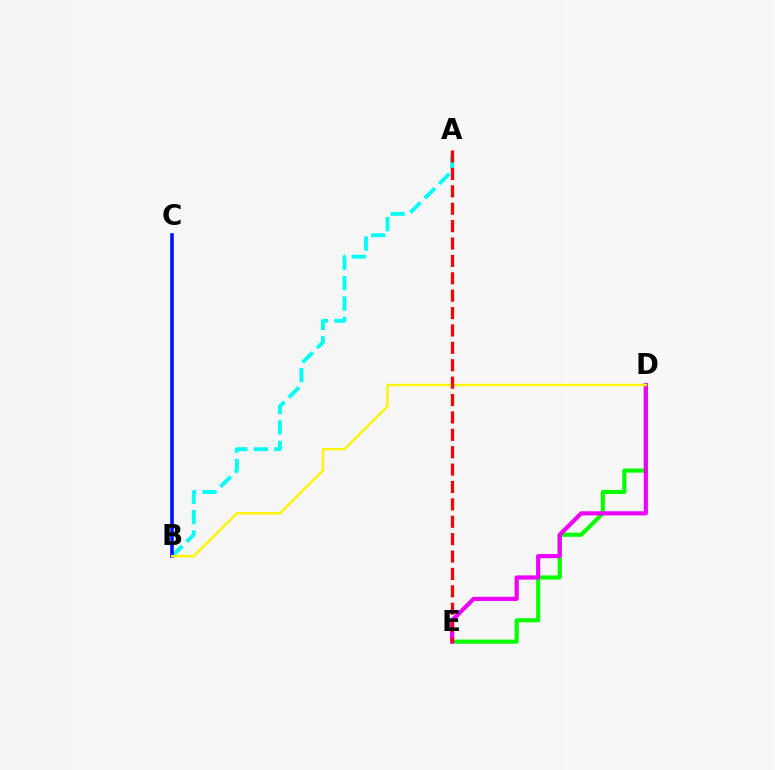{('A', 'B'): [{'color': '#00fff6', 'line_style': 'dashed', 'thickness': 2.77}], ('D', 'E'): [{'color': '#08ff00', 'line_style': 'solid', 'thickness': 2.97}, {'color': '#ee00ff', 'line_style': 'solid', 'thickness': 3.0}], ('B', 'C'): [{'color': '#0010ff', 'line_style': 'solid', 'thickness': 2.58}], ('B', 'D'): [{'color': '#fcf500', 'line_style': 'solid', 'thickness': 1.75}], ('A', 'E'): [{'color': '#ff0000', 'line_style': 'dashed', 'thickness': 2.36}]}